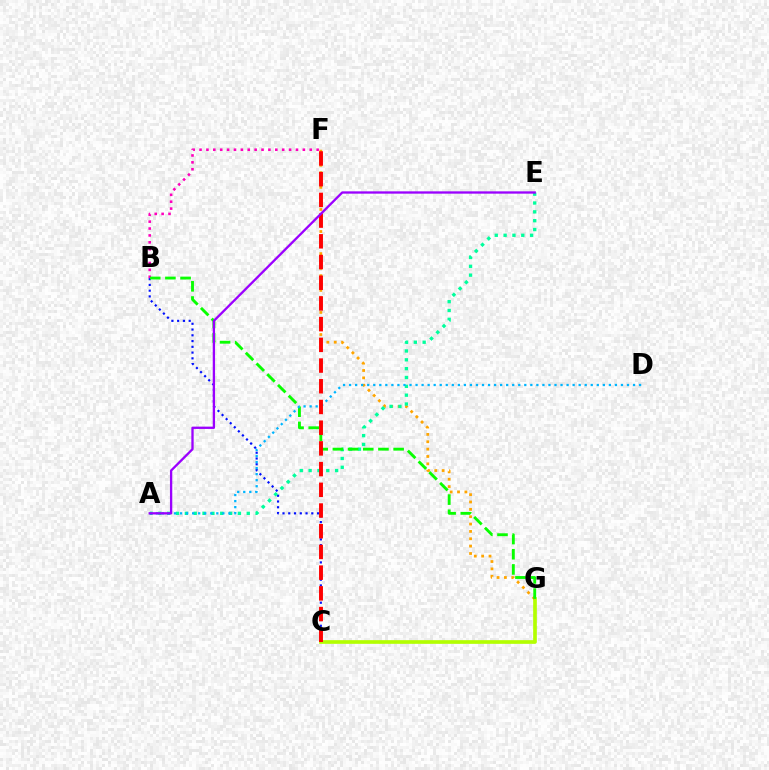{('C', 'G'): [{'color': '#b3ff00', 'line_style': 'solid', 'thickness': 2.64}], ('B', 'C'): [{'color': '#0010ff', 'line_style': 'dotted', 'thickness': 1.57}], ('B', 'F'): [{'color': '#ff00bd', 'line_style': 'dotted', 'thickness': 1.87}], ('F', 'G'): [{'color': '#ffa500', 'line_style': 'dotted', 'thickness': 2.0}], ('A', 'E'): [{'color': '#00ff9d', 'line_style': 'dotted', 'thickness': 2.4}, {'color': '#9b00ff', 'line_style': 'solid', 'thickness': 1.67}], ('B', 'G'): [{'color': '#08ff00', 'line_style': 'dashed', 'thickness': 2.06}], ('A', 'D'): [{'color': '#00b5ff', 'line_style': 'dotted', 'thickness': 1.64}], ('C', 'F'): [{'color': '#ff0000', 'line_style': 'dashed', 'thickness': 2.81}]}